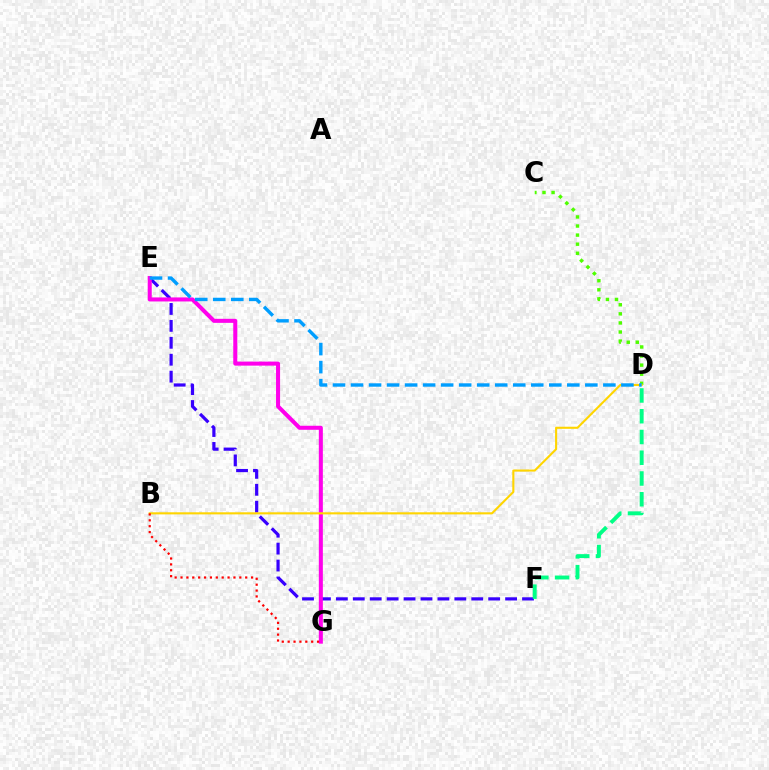{('C', 'D'): [{'color': '#4fff00', 'line_style': 'dotted', 'thickness': 2.47}], ('E', 'F'): [{'color': '#3700ff', 'line_style': 'dashed', 'thickness': 2.3}], ('E', 'G'): [{'color': '#ff00ed', 'line_style': 'solid', 'thickness': 2.91}], ('B', 'D'): [{'color': '#ffd500', 'line_style': 'solid', 'thickness': 1.51}], ('D', 'F'): [{'color': '#00ff86', 'line_style': 'dashed', 'thickness': 2.82}], ('B', 'G'): [{'color': '#ff0000', 'line_style': 'dotted', 'thickness': 1.6}], ('D', 'E'): [{'color': '#009eff', 'line_style': 'dashed', 'thickness': 2.45}]}